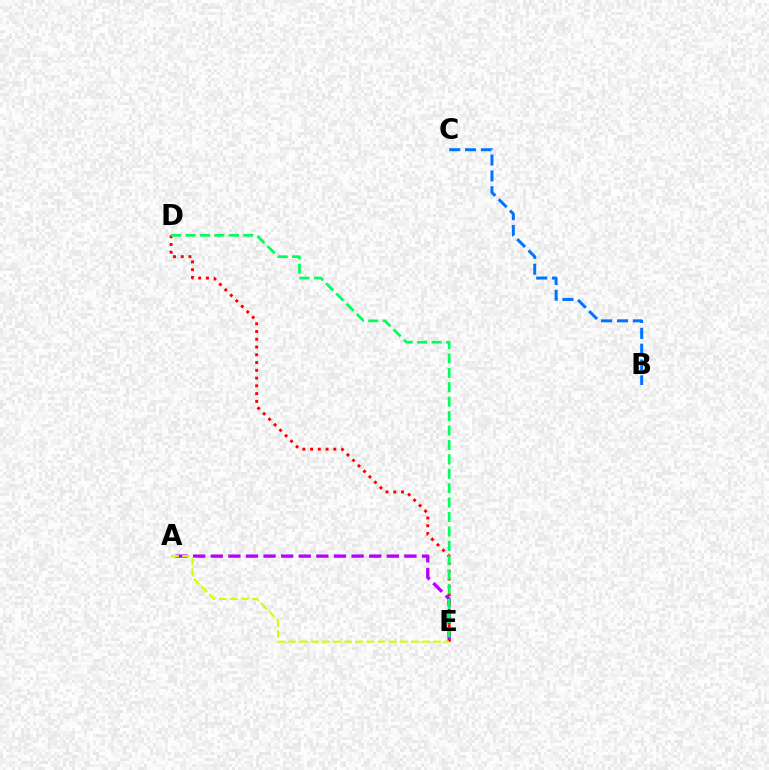{('B', 'C'): [{'color': '#0074ff', 'line_style': 'dashed', 'thickness': 2.15}], ('A', 'E'): [{'color': '#b900ff', 'line_style': 'dashed', 'thickness': 2.39}, {'color': '#d1ff00', 'line_style': 'dashed', 'thickness': 1.51}], ('D', 'E'): [{'color': '#ff0000', 'line_style': 'dotted', 'thickness': 2.11}, {'color': '#00ff5c', 'line_style': 'dashed', 'thickness': 1.96}]}